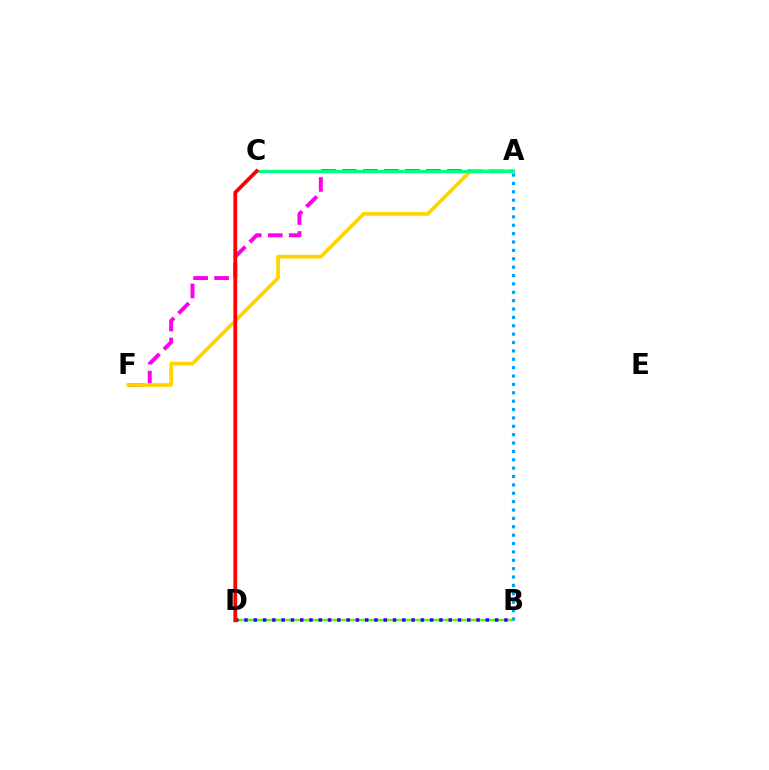{('B', 'D'): [{'color': '#4fff00', 'line_style': 'solid', 'thickness': 1.74}, {'color': '#3700ff', 'line_style': 'dotted', 'thickness': 2.52}], ('A', 'F'): [{'color': '#ff00ed', 'line_style': 'dashed', 'thickness': 2.85}, {'color': '#ffd500', 'line_style': 'solid', 'thickness': 2.69}], ('A', 'B'): [{'color': '#009eff', 'line_style': 'dotted', 'thickness': 2.28}], ('A', 'C'): [{'color': '#00ff86', 'line_style': 'solid', 'thickness': 2.33}], ('C', 'D'): [{'color': '#ff0000', 'line_style': 'solid', 'thickness': 2.73}]}